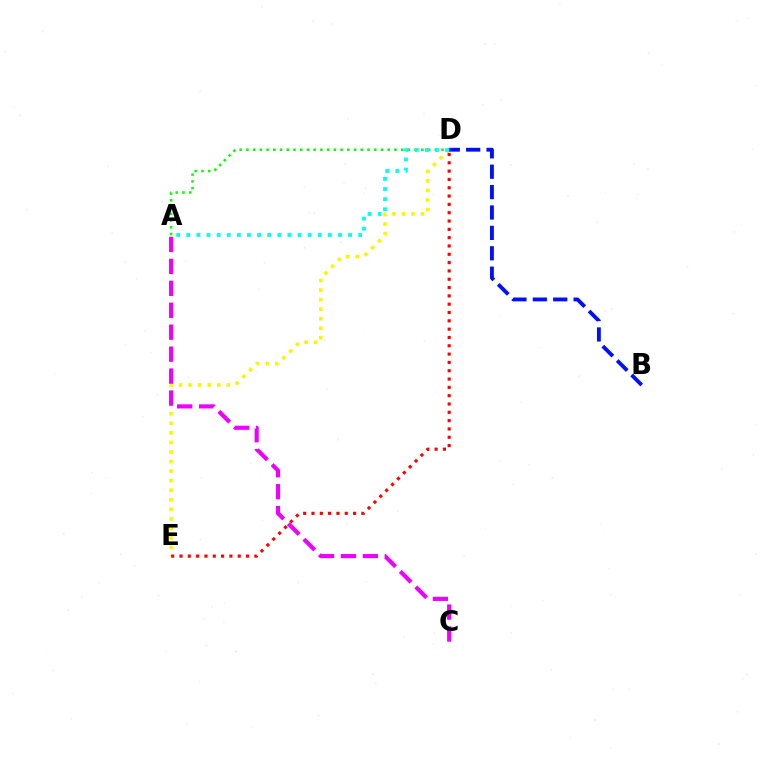{('A', 'D'): [{'color': '#08ff00', 'line_style': 'dotted', 'thickness': 1.83}, {'color': '#00fff6', 'line_style': 'dotted', 'thickness': 2.75}], ('D', 'E'): [{'color': '#fcf500', 'line_style': 'dotted', 'thickness': 2.6}, {'color': '#ff0000', 'line_style': 'dotted', 'thickness': 2.26}], ('B', 'D'): [{'color': '#0010ff', 'line_style': 'dashed', 'thickness': 2.77}], ('A', 'C'): [{'color': '#ee00ff', 'line_style': 'dashed', 'thickness': 2.98}]}